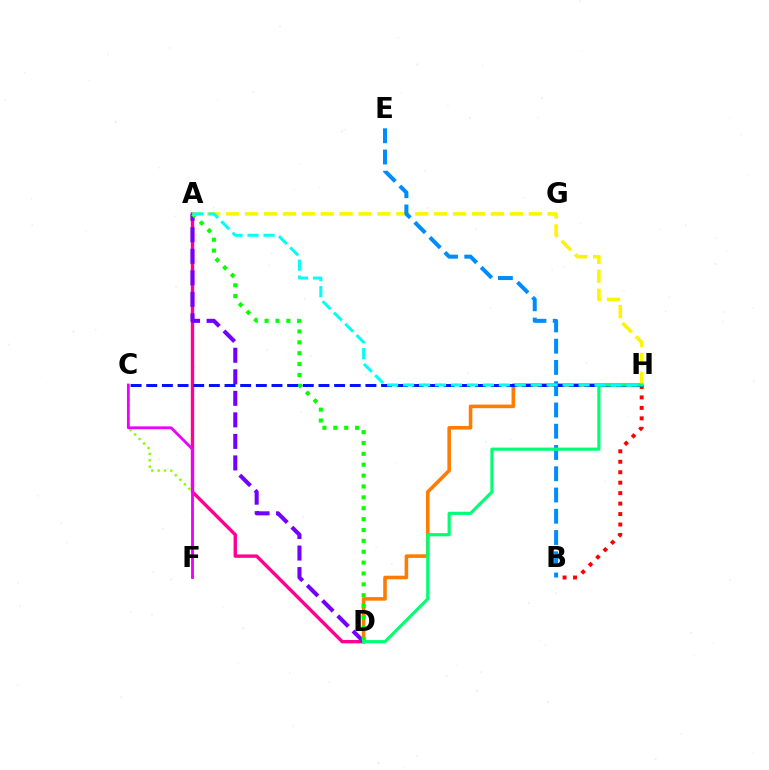{('D', 'H'): [{'color': '#ff7c00', 'line_style': 'solid', 'thickness': 2.58}, {'color': '#00ff74', 'line_style': 'solid', 'thickness': 2.29}], ('A', 'D'): [{'color': '#ff0094', 'line_style': 'solid', 'thickness': 2.44}, {'color': '#7200ff', 'line_style': 'dashed', 'thickness': 2.93}, {'color': '#08ff00', 'line_style': 'dotted', 'thickness': 2.96}], ('B', 'H'): [{'color': '#ff0000', 'line_style': 'dotted', 'thickness': 2.84}], ('A', 'H'): [{'color': '#fcf500', 'line_style': 'dashed', 'thickness': 2.57}, {'color': '#00fff6', 'line_style': 'dashed', 'thickness': 2.17}], ('C', 'F'): [{'color': '#84ff00', 'line_style': 'dotted', 'thickness': 1.73}, {'color': '#ee00ff', 'line_style': 'solid', 'thickness': 2.02}], ('B', 'E'): [{'color': '#008cff', 'line_style': 'dashed', 'thickness': 2.89}], ('C', 'H'): [{'color': '#0010ff', 'line_style': 'dashed', 'thickness': 2.13}]}